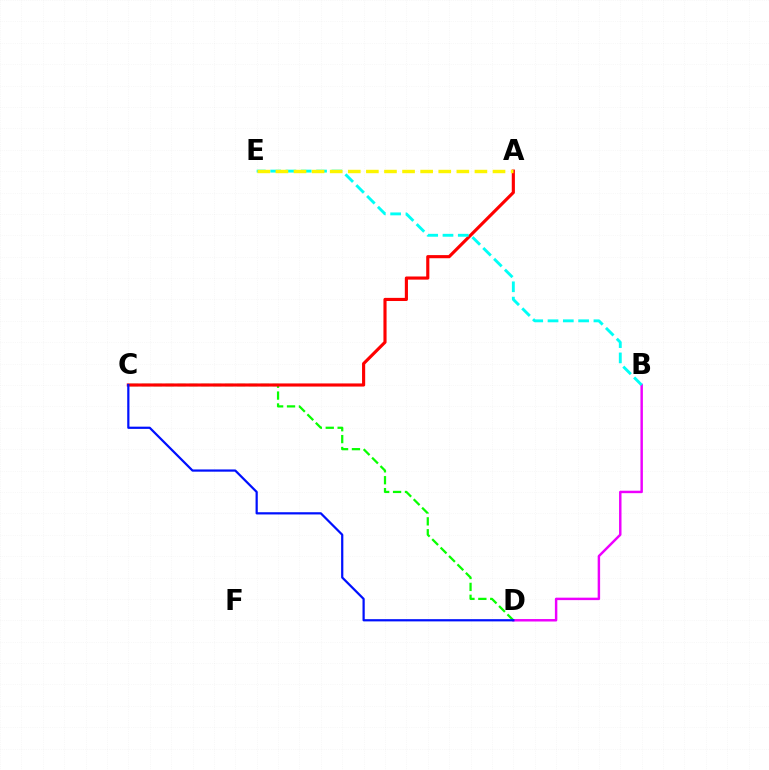{('B', 'D'): [{'color': '#ee00ff', 'line_style': 'solid', 'thickness': 1.77}], ('C', 'D'): [{'color': '#08ff00', 'line_style': 'dashed', 'thickness': 1.62}, {'color': '#0010ff', 'line_style': 'solid', 'thickness': 1.6}], ('A', 'C'): [{'color': '#ff0000', 'line_style': 'solid', 'thickness': 2.26}], ('B', 'E'): [{'color': '#00fff6', 'line_style': 'dashed', 'thickness': 2.08}], ('A', 'E'): [{'color': '#fcf500', 'line_style': 'dashed', 'thickness': 2.46}]}